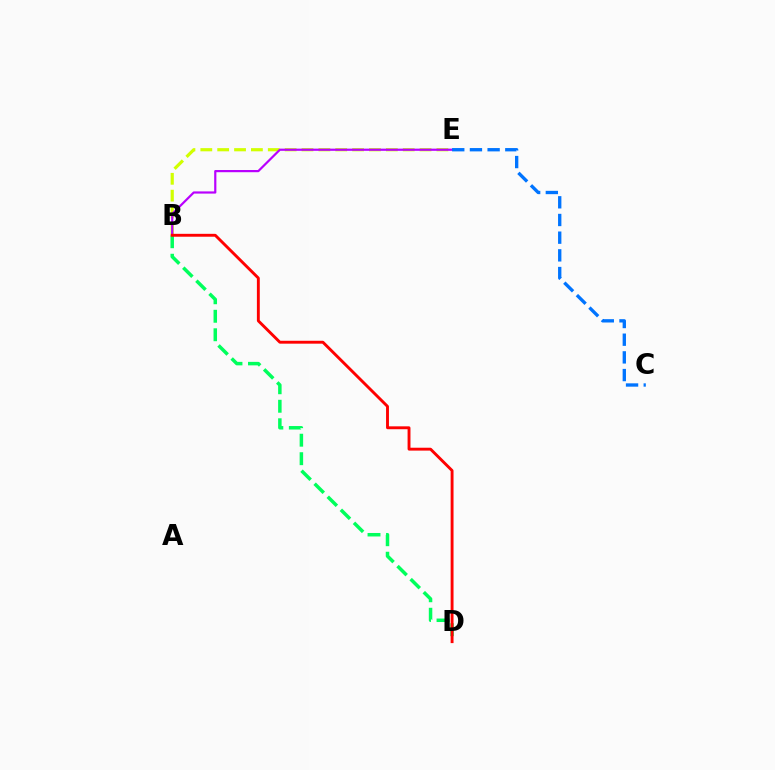{('B', 'E'): [{'color': '#d1ff00', 'line_style': 'dashed', 'thickness': 2.29}, {'color': '#b900ff', 'line_style': 'solid', 'thickness': 1.58}], ('B', 'D'): [{'color': '#00ff5c', 'line_style': 'dashed', 'thickness': 2.51}, {'color': '#ff0000', 'line_style': 'solid', 'thickness': 2.08}], ('C', 'E'): [{'color': '#0074ff', 'line_style': 'dashed', 'thickness': 2.4}]}